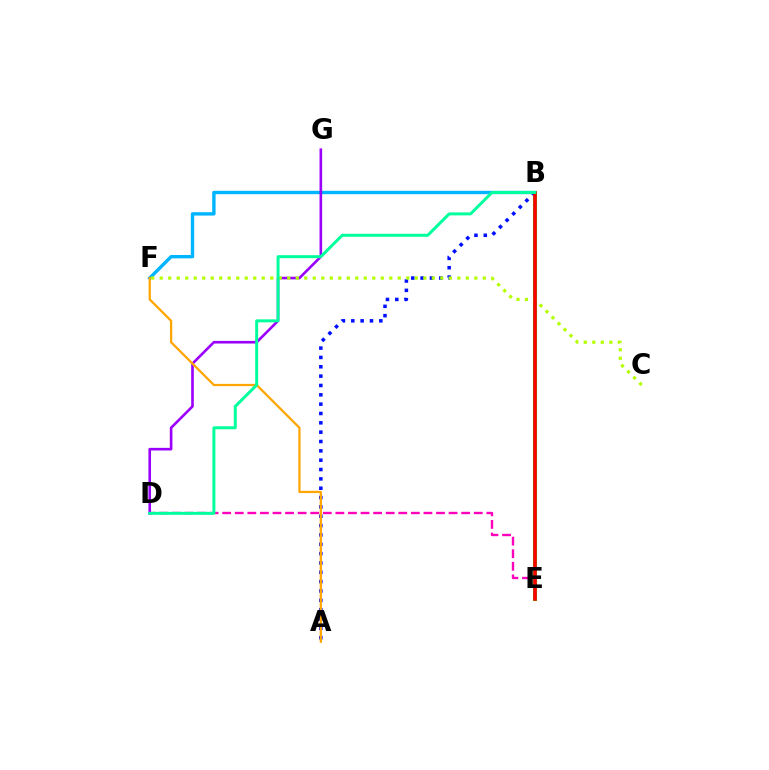{('B', 'E'): [{'color': '#08ff00', 'line_style': 'solid', 'thickness': 2.94}, {'color': '#ff0000', 'line_style': 'solid', 'thickness': 2.57}], ('B', 'F'): [{'color': '#00b5ff', 'line_style': 'solid', 'thickness': 2.43}], ('A', 'B'): [{'color': '#0010ff', 'line_style': 'dotted', 'thickness': 2.54}], ('D', 'G'): [{'color': '#9b00ff', 'line_style': 'solid', 'thickness': 1.89}], ('C', 'F'): [{'color': '#b3ff00', 'line_style': 'dotted', 'thickness': 2.31}], ('D', 'E'): [{'color': '#ff00bd', 'line_style': 'dashed', 'thickness': 1.71}], ('A', 'F'): [{'color': '#ffa500', 'line_style': 'solid', 'thickness': 1.63}], ('B', 'D'): [{'color': '#00ff9d', 'line_style': 'solid', 'thickness': 2.14}]}